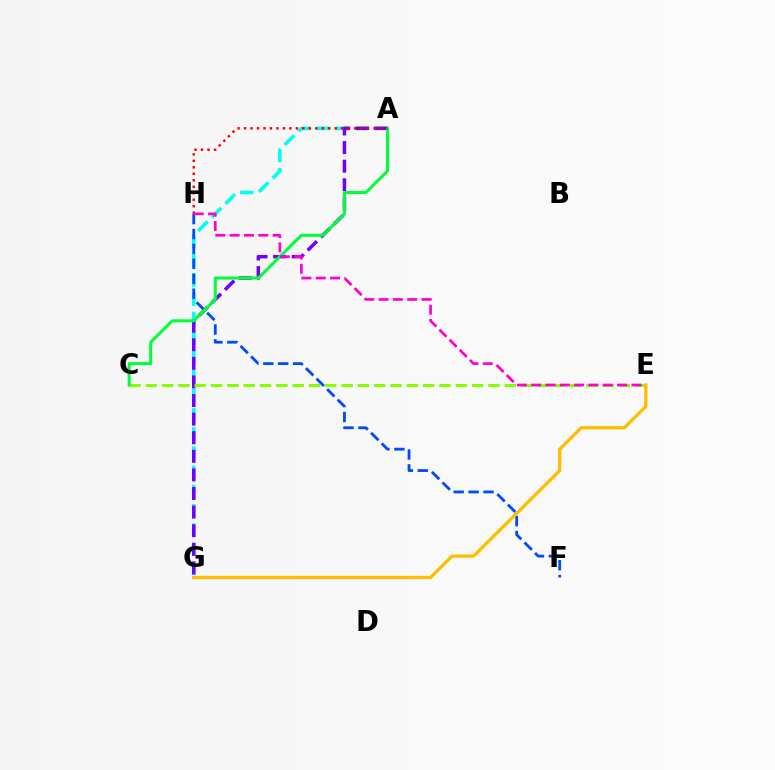{('A', 'G'): [{'color': '#00fff6', 'line_style': 'dashed', 'thickness': 2.61}, {'color': '#7200ff', 'line_style': 'dashed', 'thickness': 2.53}], ('F', 'H'): [{'color': '#004bff', 'line_style': 'dashed', 'thickness': 2.03}], ('C', 'E'): [{'color': '#84ff00', 'line_style': 'dashed', 'thickness': 2.22}], ('A', 'C'): [{'color': '#00ff39', 'line_style': 'solid', 'thickness': 2.19}], ('E', 'G'): [{'color': '#ffbd00', 'line_style': 'solid', 'thickness': 2.36}], ('A', 'H'): [{'color': '#ff0000', 'line_style': 'dotted', 'thickness': 1.76}], ('E', 'H'): [{'color': '#ff00cf', 'line_style': 'dashed', 'thickness': 1.95}]}